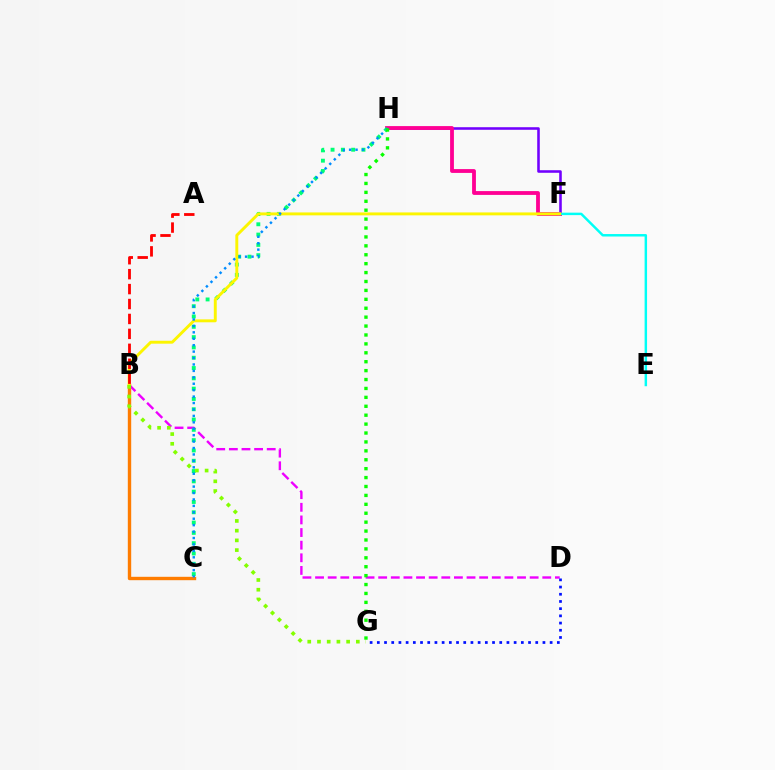{('F', 'H'): [{'color': '#7200ff', 'line_style': 'solid', 'thickness': 1.85}, {'color': '#ff0094', 'line_style': 'solid', 'thickness': 2.75}], ('B', 'D'): [{'color': '#ee00ff', 'line_style': 'dashed', 'thickness': 1.71}], ('C', 'H'): [{'color': '#00ff74', 'line_style': 'dotted', 'thickness': 2.8}, {'color': '#008cff', 'line_style': 'dotted', 'thickness': 1.75}], ('E', 'F'): [{'color': '#00fff6', 'line_style': 'solid', 'thickness': 1.77}], ('B', 'C'): [{'color': '#ff7c00', 'line_style': 'solid', 'thickness': 2.44}], ('B', 'F'): [{'color': '#fcf500', 'line_style': 'solid', 'thickness': 2.1}], ('D', 'G'): [{'color': '#0010ff', 'line_style': 'dotted', 'thickness': 1.96}], ('B', 'G'): [{'color': '#84ff00', 'line_style': 'dotted', 'thickness': 2.64}], ('G', 'H'): [{'color': '#08ff00', 'line_style': 'dotted', 'thickness': 2.42}], ('A', 'B'): [{'color': '#ff0000', 'line_style': 'dashed', 'thickness': 2.03}]}